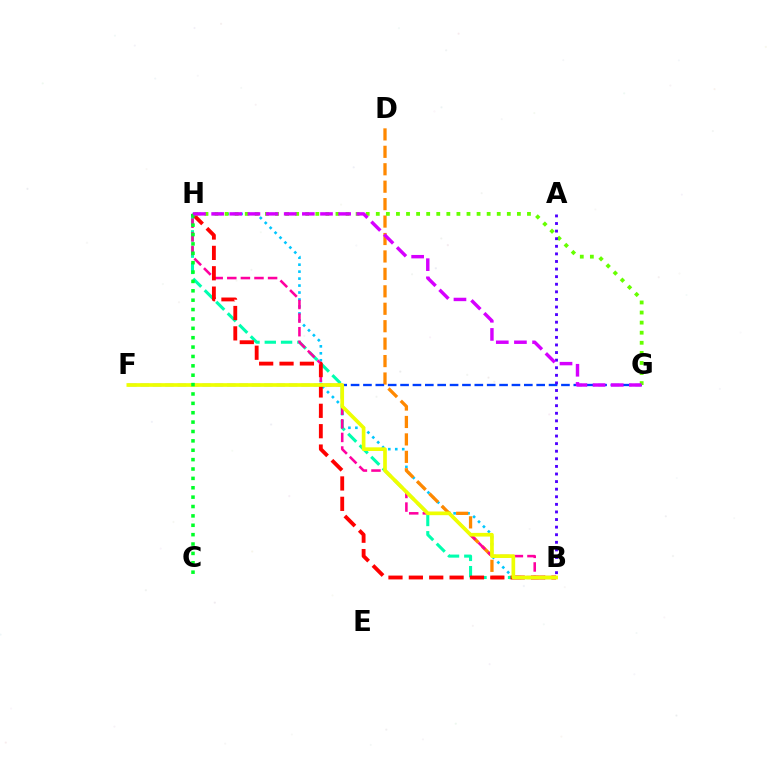{('B', 'H'): [{'color': '#00c7ff', 'line_style': 'dotted', 'thickness': 1.89}, {'color': '#00ffaf', 'line_style': 'dashed', 'thickness': 2.21}, {'color': '#ff00a0', 'line_style': 'dashed', 'thickness': 1.85}, {'color': '#ff0000', 'line_style': 'dashed', 'thickness': 2.77}], ('B', 'D'): [{'color': '#ff8800', 'line_style': 'dashed', 'thickness': 2.37}], ('F', 'G'): [{'color': '#003fff', 'line_style': 'dashed', 'thickness': 1.68}], ('G', 'H'): [{'color': '#66ff00', 'line_style': 'dotted', 'thickness': 2.74}, {'color': '#d600ff', 'line_style': 'dashed', 'thickness': 2.46}], ('B', 'F'): [{'color': '#eeff00', 'line_style': 'solid', 'thickness': 2.65}], ('A', 'B'): [{'color': '#4f00ff', 'line_style': 'dotted', 'thickness': 2.06}], ('C', 'H'): [{'color': '#00ff27', 'line_style': 'dotted', 'thickness': 2.55}]}